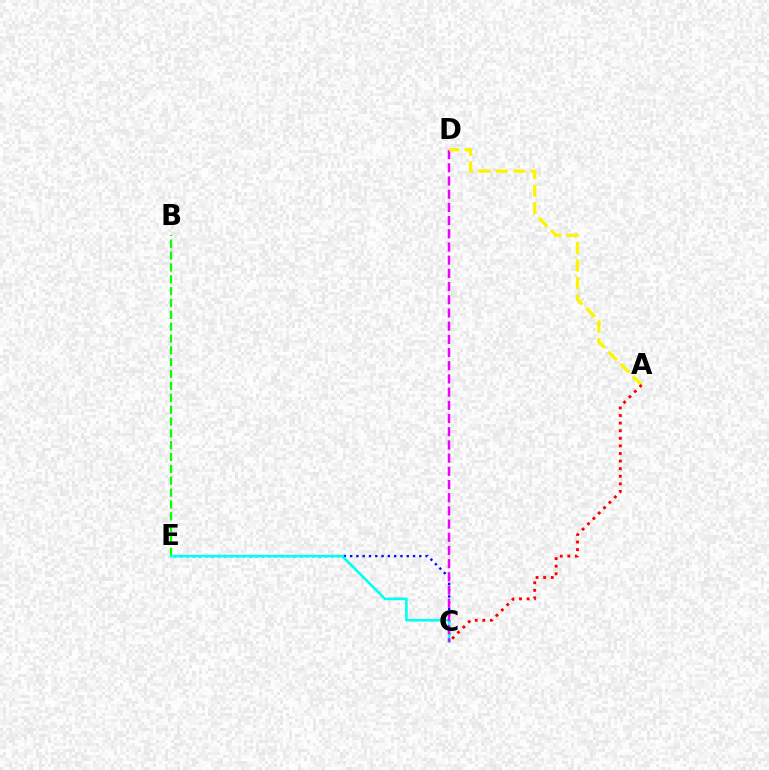{('B', 'E'): [{'color': '#08ff00', 'line_style': 'dashed', 'thickness': 1.61}], ('C', 'E'): [{'color': '#0010ff', 'line_style': 'dotted', 'thickness': 1.71}, {'color': '#00fff6', 'line_style': 'solid', 'thickness': 1.88}], ('C', 'D'): [{'color': '#ee00ff', 'line_style': 'dashed', 'thickness': 1.79}], ('A', 'D'): [{'color': '#fcf500', 'line_style': 'dashed', 'thickness': 2.38}], ('A', 'C'): [{'color': '#ff0000', 'line_style': 'dotted', 'thickness': 2.06}]}